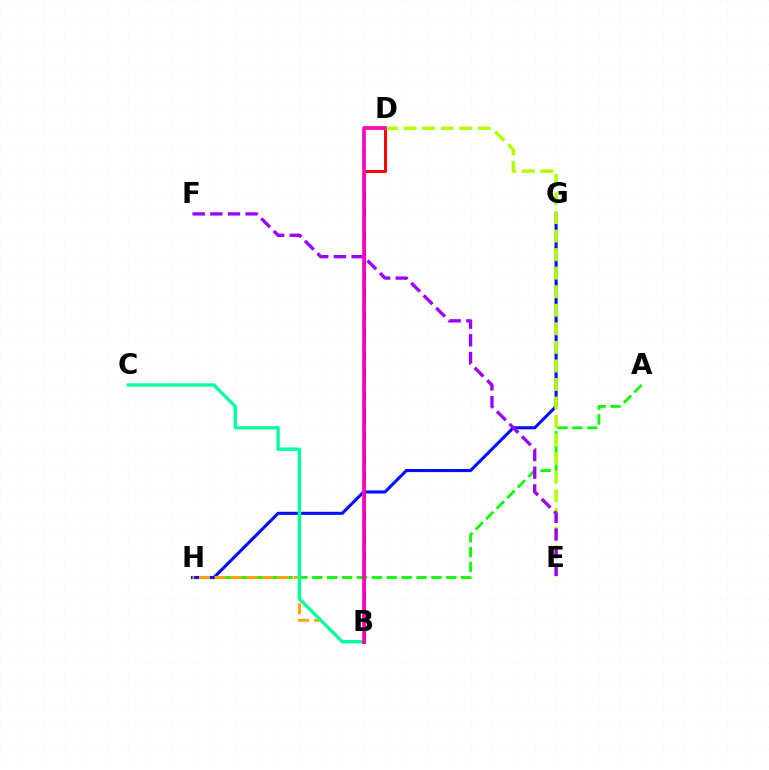{('B', 'D'): [{'color': '#ff0000', 'line_style': 'solid', 'thickness': 2.18}, {'color': '#00b5ff', 'line_style': 'dashed', 'thickness': 1.8}, {'color': '#ff00bd', 'line_style': 'solid', 'thickness': 2.63}], ('A', 'H'): [{'color': '#08ff00', 'line_style': 'dashed', 'thickness': 2.02}], ('G', 'H'): [{'color': '#0010ff', 'line_style': 'solid', 'thickness': 2.23}], ('D', 'E'): [{'color': '#b3ff00', 'line_style': 'dashed', 'thickness': 2.52}], ('B', 'H'): [{'color': '#ffa500', 'line_style': 'dashed', 'thickness': 2.15}], ('B', 'C'): [{'color': '#00ff9d', 'line_style': 'solid', 'thickness': 2.42}], ('E', 'F'): [{'color': '#9b00ff', 'line_style': 'dashed', 'thickness': 2.4}]}